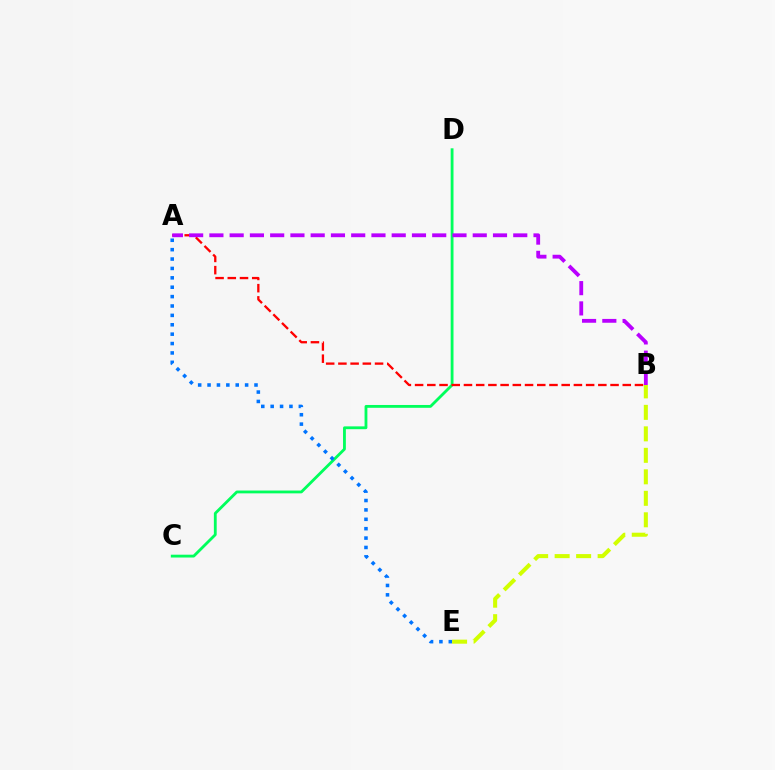{('C', 'D'): [{'color': '#00ff5c', 'line_style': 'solid', 'thickness': 2.03}], ('A', 'B'): [{'color': '#ff0000', 'line_style': 'dashed', 'thickness': 1.66}, {'color': '#b900ff', 'line_style': 'dashed', 'thickness': 2.75}], ('A', 'E'): [{'color': '#0074ff', 'line_style': 'dotted', 'thickness': 2.55}], ('B', 'E'): [{'color': '#d1ff00', 'line_style': 'dashed', 'thickness': 2.92}]}